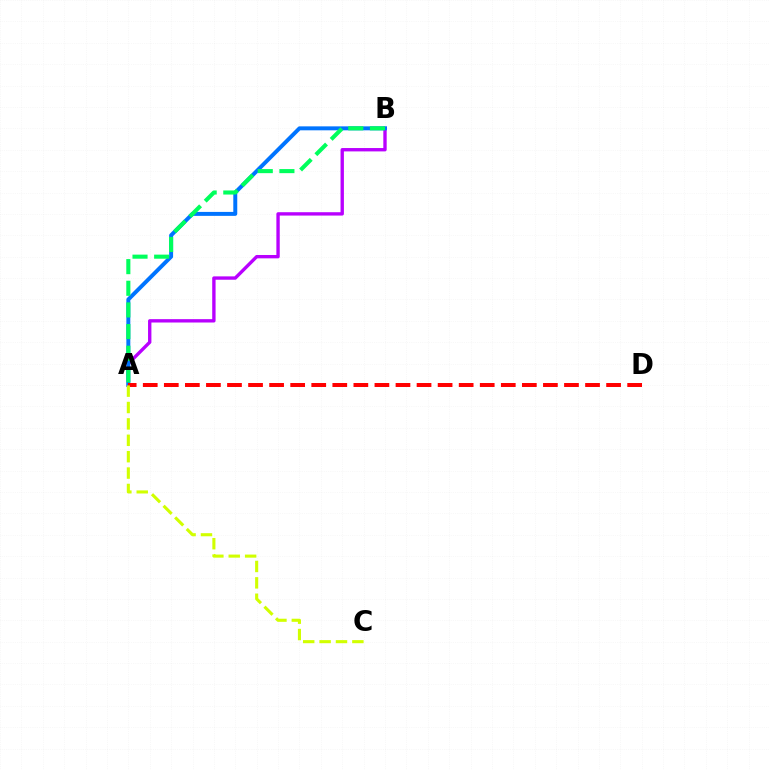{('A', 'B'): [{'color': '#b900ff', 'line_style': 'solid', 'thickness': 2.42}, {'color': '#0074ff', 'line_style': 'solid', 'thickness': 2.85}, {'color': '#00ff5c', 'line_style': 'dashed', 'thickness': 2.94}], ('A', 'D'): [{'color': '#ff0000', 'line_style': 'dashed', 'thickness': 2.86}], ('A', 'C'): [{'color': '#d1ff00', 'line_style': 'dashed', 'thickness': 2.23}]}